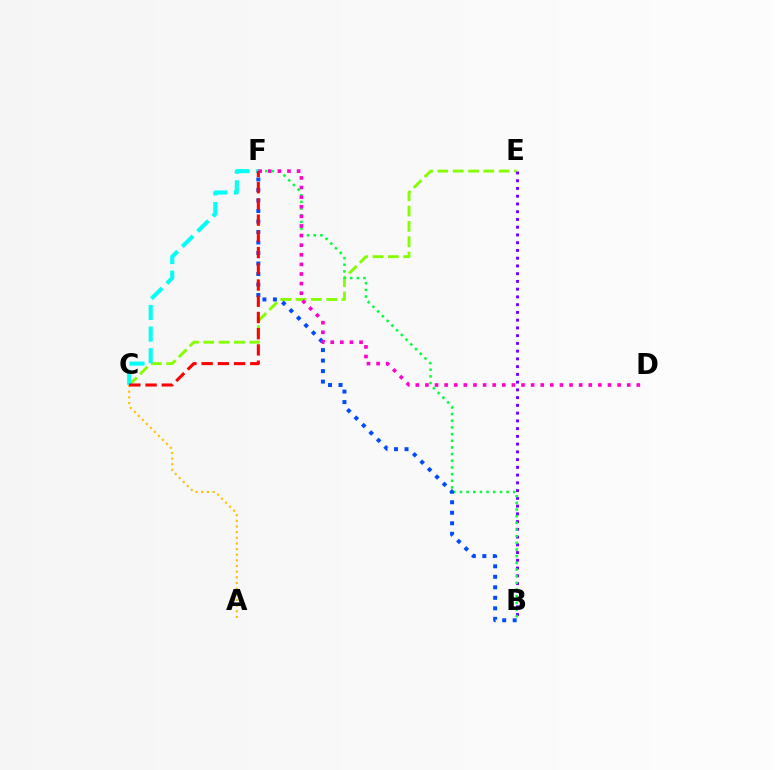{('C', 'E'): [{'color': '#84ff00', 'line_style': 'dashed', 'thickness': 2.08}], ('B', 'E'): [{'color': '#7200ff', 'line_style': 'dotted', 'thickness': 2.1}], ('B', 'F'): [{'color': '#00ff39', 'line_style': 'dotted', 'thickness': 1.81}, {'color': '#004bff', 'line_style': 'dotted', 'thickness': 2.85}], ('C', 'F'): [{'color': '#00fff6', 'line_style': 'dashed', 'thickness': 2.94}, {'color': '#ff0000', 'line_style': 'dashed', 'thickness': 2.2}], ('D', 'F'): [{'color': '#ff00cf', 'line_style': 'dotted', 'thickness': 2.61}], ('A', 'C'): [{'color': '#ffbd00', 'line_style': 'dotted', 'thickness': 1.54}]}